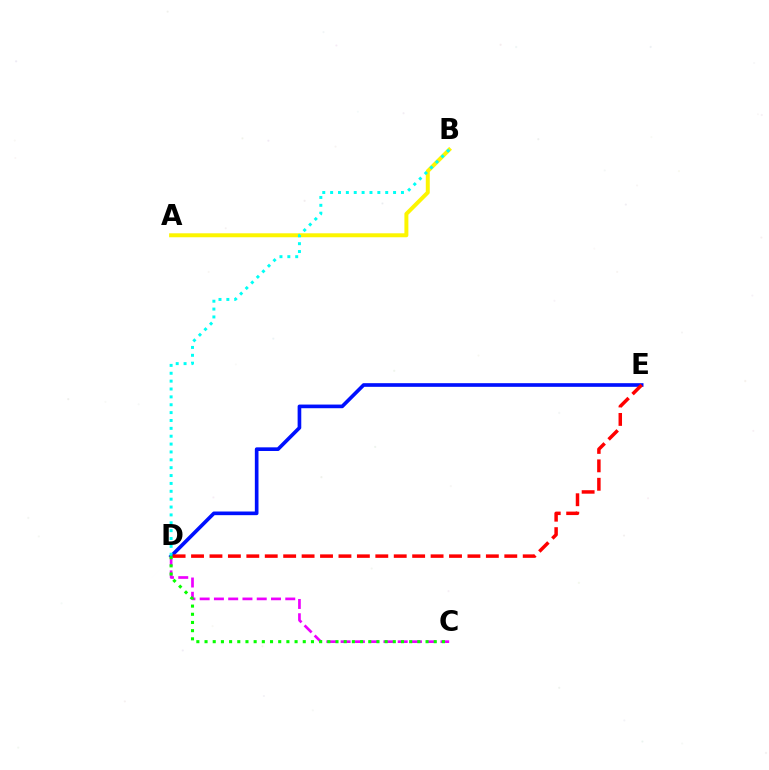{('A', 'B'): [{'color': '#fcf500', 'line_style': 'solid', 'thickness': 2.85}], ('D', 'E'): [{'color': '#0010ff', 'line_style': 'solid', 'thickness': 2.63}, {'color': '#ff0000', 'line_style': 'dashed', 'thickness': 2.5}], ('B', 'D'): [{'color': '#00fff6', 'line_style': 'dotted', 'thickness': 2.14}], ('C', 'D'): [{'color': '#ee00ff', 'line_style': 'dashed', 'thickness': 1.94}, {'color': '#08ff00', 'line_style': 'dotted', 'thickness': 2.22}]}